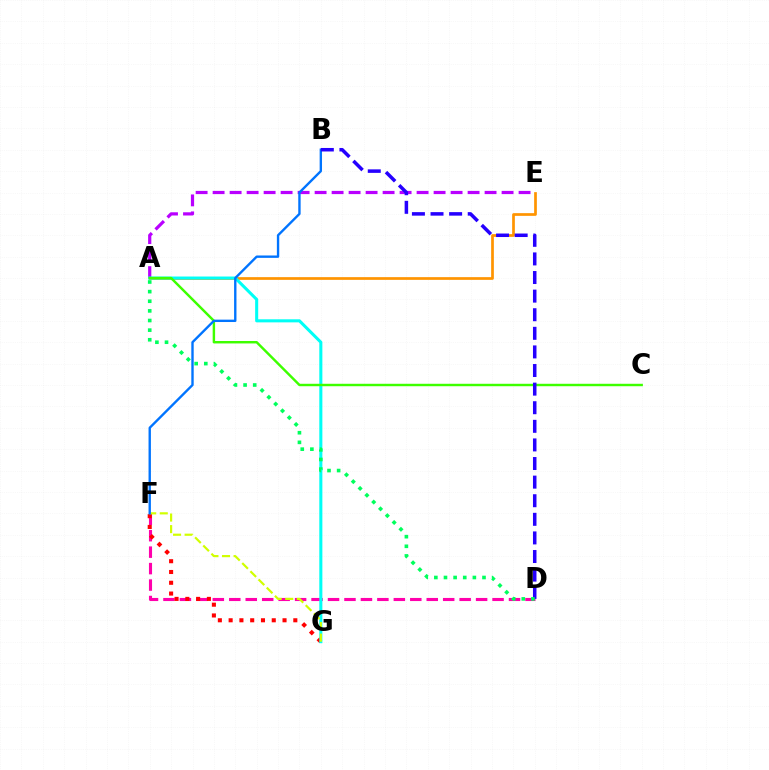{('A', 'E'): [{'color': '#b900ff', 'line_style': 'dashed', 'thickness': 2.31}, {'color': '#ff9400', 'line_style': 'solid', 'thickness': 1.95}], ('D', 'F'): [{'color': '#ff00ac', 'line_style': 'dashed', 'thickness': 2.24}], ('F', 'G'): [{'color': '#ff0000', 'line_style': 'dotted', 'thickness': 2.93}, {'color': '#d1ff00', 'line_style': 'dashed', 'thickness': 1.57}], ('A', 'G'): [{'color': '#00fff6', 'line_style': 'solid', 'thickness': 2.21}], ('A', 'C'): [{'color': '#3dff00', 'line_style': 'solid', 'thickness': 1.76}], ('B', 'F'): [{'color': '#0074ff', 'line_style': 'solid', 'thickness': 1.71}], ('B', 'D'): [{'color': '#2500ff', 'line_style': 'dashed', 'thickness': 2.53}], ('A', 'D'): [{'color': '#00ff5c', 'line_style': 'dotted', 'thickness': 2.62}]}